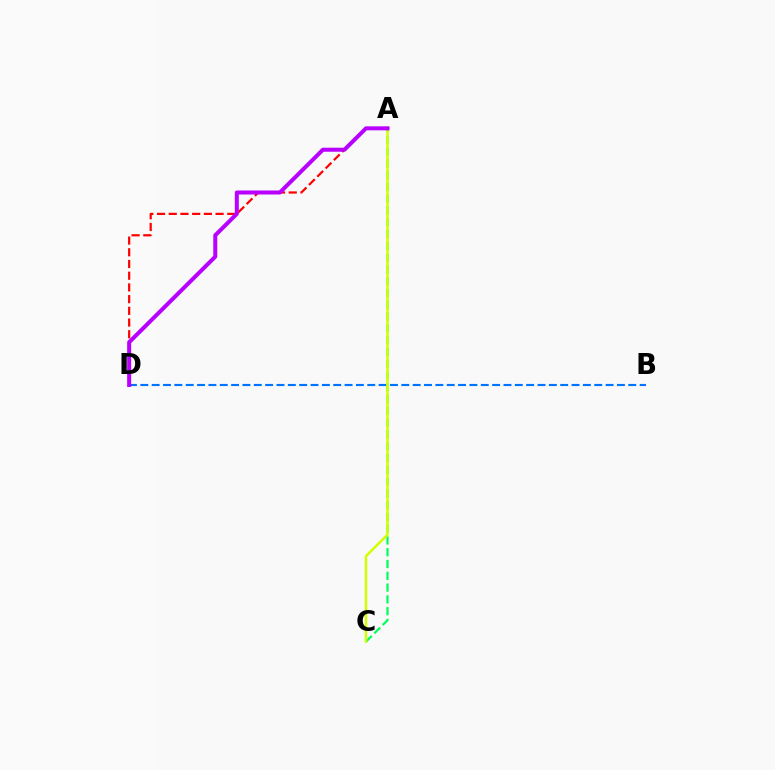{('A', 'C'): [{'color': '#00ff5c', 'line_style': 'dashed', 'thickness': 1.6}, {'color': '#d1ff00', 'line_style': 'solid', 'thickness': 1.81}], ('A', 'D'): [{'color': '#ff0000', 'line_style': 'dashed', 'thickness': 1.59}, {'color': '#b900ff', 'line_style': 'solid', 'thickness': 2.89}], ('B', 'D'): [{'color': '#0074ff', 'line_style': 'dashed', 'thickness': 1.54}]}